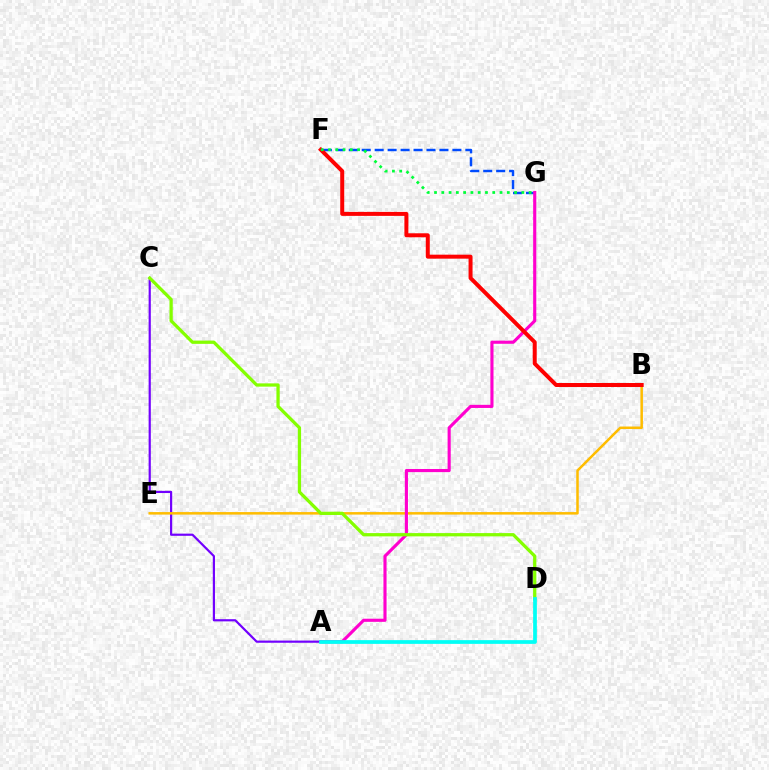{('A', 'C'): [{'color': '#7200ff', 'line_style': 'solid', 'thickness': 1.57}], ('B', 'E'): [{'color': '#ffbd00', 'line_style': 'solid', 'thickness': 1.81}], ('F', 'G'): [{'color': '#004bff', 'line_style': 'dashed', 'thickness': 1.76}, {'color': '#00ff39', 'line_style': 'dotted', 'thickness': 1.98}], ('A', 'G'): [{'color': '#ff00cf', 'line_style': 'solid', 'thickness': 2.25}], ('C', 'D'): [{'color': '#84ff00', 'line_style': 'solid', 'thickness': 2.35}], ('A', 'D'): [{'color': '#00fff6', 'line_style': 'solid', 'thickness': 2.68}], ('B', 'F'): [{'color': '#ff0000', 'line_style': 'solid', 'thickness': 2.87}]}